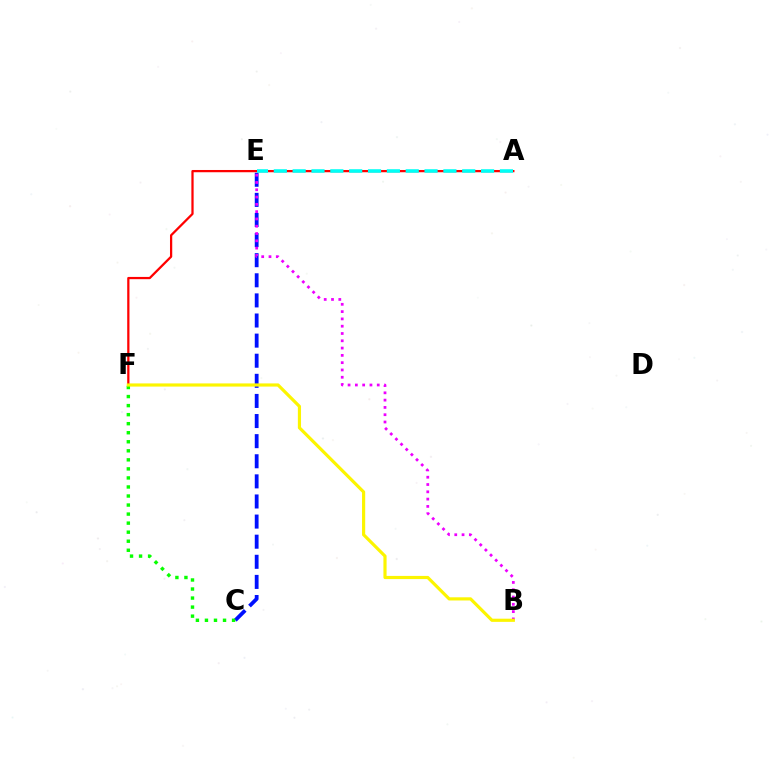{('A', 'F'): [{'color': '#ff0000', 'line_style': 'solid', 'thickness': 1.62}], ('C', 'E'): [{'color': '#0010ff', 'line_style': 'dashed', 'thickness': 2.73}], ('C', 'F'): [{'color': '#08ff00', 'line_style': 'dotted', 'thickness': 2.46}], ('A', 'E'): [{'color': '#00fff6', 'line_style': 'dashed', 'thickness': 2.56}], ('B', 'E'): [{'color': '#ee00ff', 'line_style': 'dotted', 'thickness': 1.98}], ('B', 'F'): [{'color': '#fcf500', 'line_style': 'solid', 'thickness': 2.28}]}